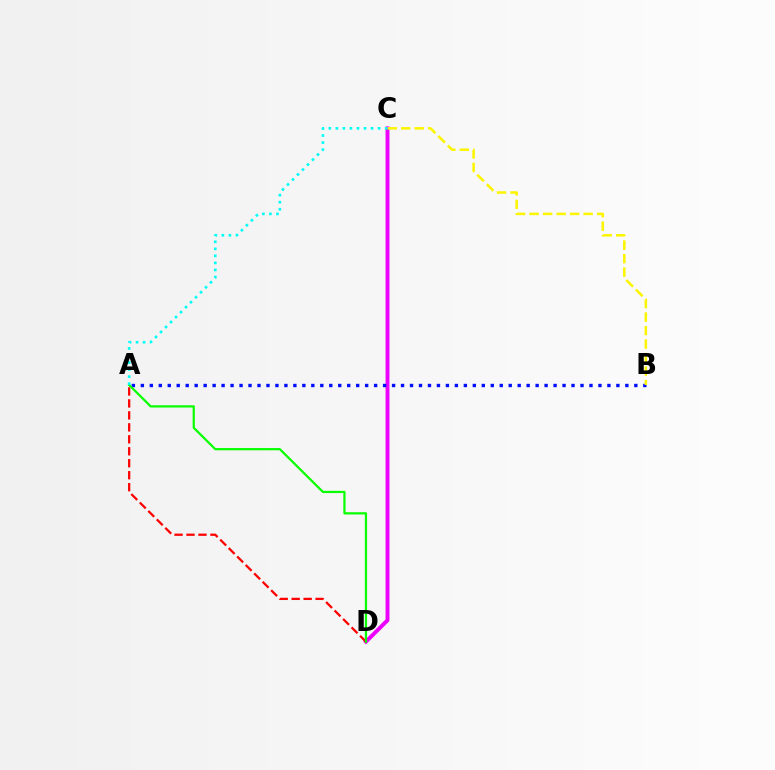{('C', 'D'): [{'color': '#ee00ff', 'line_style': 'solid', 'thickness': 2.82}], ('A', 'B'): [{'color': '#0010ff', 'line_style': 'dotted', 'thickness': 2.44}], ('B', 'C'): [{'color': '#fcf500', 'line_style': 'dashed', 'thickness': 1.83}], ('A', 'D'): [{'color': '#ff0000', 'line_style': 'dashed', 'thickness': 1.63}, {'color': '#08ff00', 'line_style': 'solid', 'thickness': 1.6}], ('A', 'C'): [{'color': '#00fff6', 'line_style': 'dotted', 'thickness': 1.91}]}